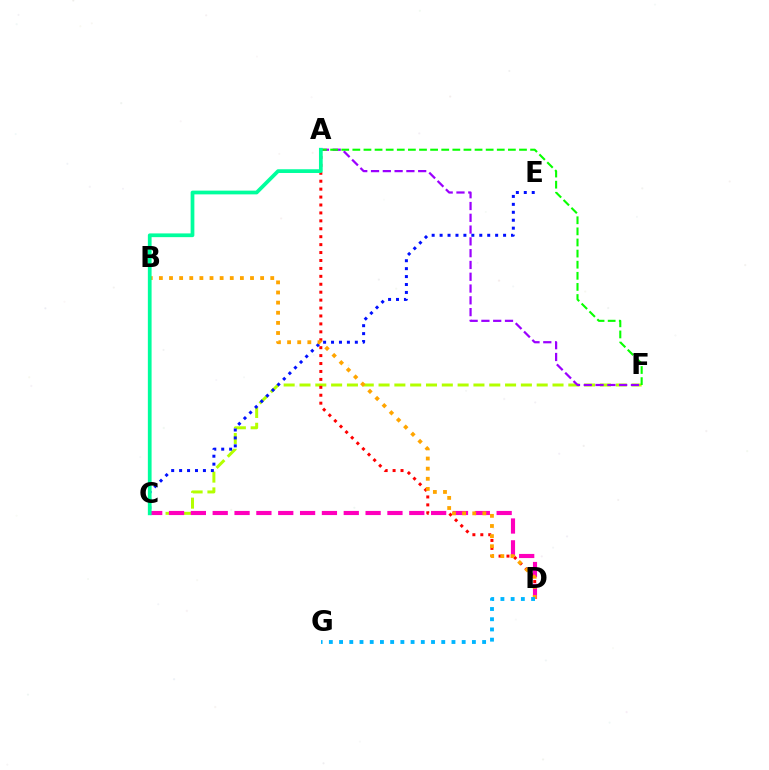{('C', 'F'): [{'color': '#b3ff00', 'line_style': 'dashed', 'thickness': 2.15}], ('A', 'D'): [{'color': '#ff0000', 'line_style': 'dotted', 'thickness': 2.15}], ('C', 'D'): [{'color': '#ff00bd', 'line_style': 'dashed', 'thickness': 2.97}], ('A', 'F'): [{'color': '#9b00ff', 'line_style': 'dashed', 'thickness': 1.6}, {'color': '#08ff00', 'line_style': 'dashed', 'thickness': 1.51}], ('C', 'E'): [{'color': '#0010ff', 'line_style': 'dotted', 'thickness': 2.16}], ('B', 'D'): [{'color': '#ffa500', 'line_style': 'dotted', 'thickness': 2.75}], ('D', 'G'): [{'color': '#00b5ff', 'line_style': 'dotted', 'thickness': 2.78}], ('A', 'C'): [{'color': '#00ff9d', 'line_style': 'solid', 'thickness': 2.69}]}